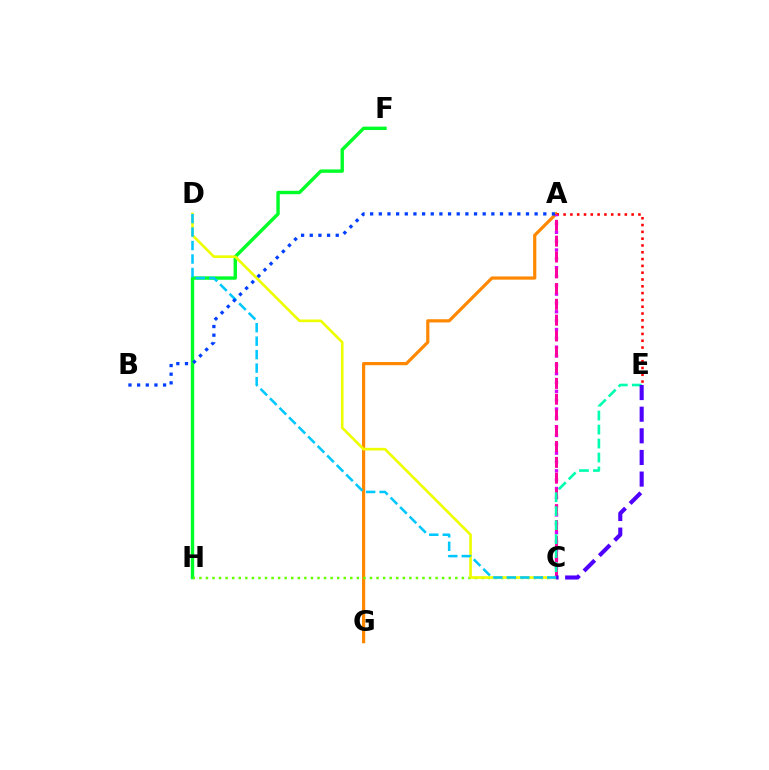{('A', 'G'): [{'color': '#ff8800', 'line_style': 'solid', 'thickness': 2.3}], ('F', 'H'): [{'color': '#00ff27', 'line_style': 'solid', 'thickness': 2.45}], ('C', 'H'): [{'color': '#66ff00', 'line_style': 'dotted', 'thickness': 1.78}], ('A', 'E'): [{'color': '#ff0000', 'line_style': 'dotted', 'thickness': 1.85}], ('A', 'C'): [{'color': '#d600ff', 'line_style': 'dotted', 'thickness': 2.4}, {'color': '#ff00a0', 'line_style': 'dashed', 'thickness': 2.15}], ('C', 'D'): [{'color': '#eeff00', 'line_style': 'solid', 'thickness': 1.9}, {'color': '#00c7ff', 'line_style': 'dashed', 'thickness': 1.83}], ('C', 'E'): [{'color': '#00ffaf', 'line_style': 'dashed', 'thickness': 1.9}, {'color': '#4f00ff', 'line_style': 'dashed', 'thickness': 2.94}], ('A', 'B'): [{'color': '#003fff', 'line_style': 'dotted', 'thickness': 2.35}]}